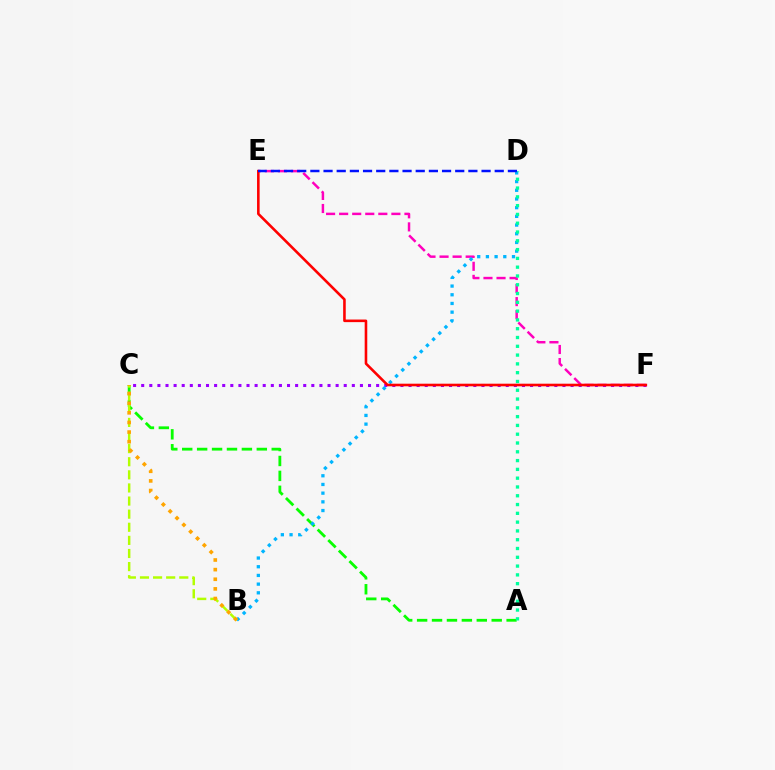{('A', 'C'): [{'color': '#08ff00', 'line_style': 'dashed', 'thickness': 2.03}], ('C', 'F'): [{'color': '#9b00ff', 'line_style': 'dotted', 'thickness': 2.2}], ('E', 'F'): [{'color': '#ff00bd', 'line_style': 'dashed', 'thickness': 1.77}, {'color': '#ff0000', 'line_style': 'solid', 'thickness': 1.87}], ('B', 'D'): [{'color': '#00b5ff', 'line_style': 'dotted', 'thickness': 2.36}], ('B', 'C'): [{'color': '#b3ff00', 'line_style': 'dashed', 'thickness': 1.78}, {'color': '#ffa500', 'line_style': 'dotted', 'thickness': 2.62}], ('A', 'D'): [{'color': '#00ff9d', 'line_style': 'dotted', 'thickness': 2.39}], ('D', 'E'): [{'color': '#0010ff', 'line_style': 'dashed', 'thickness': 1.79}]}